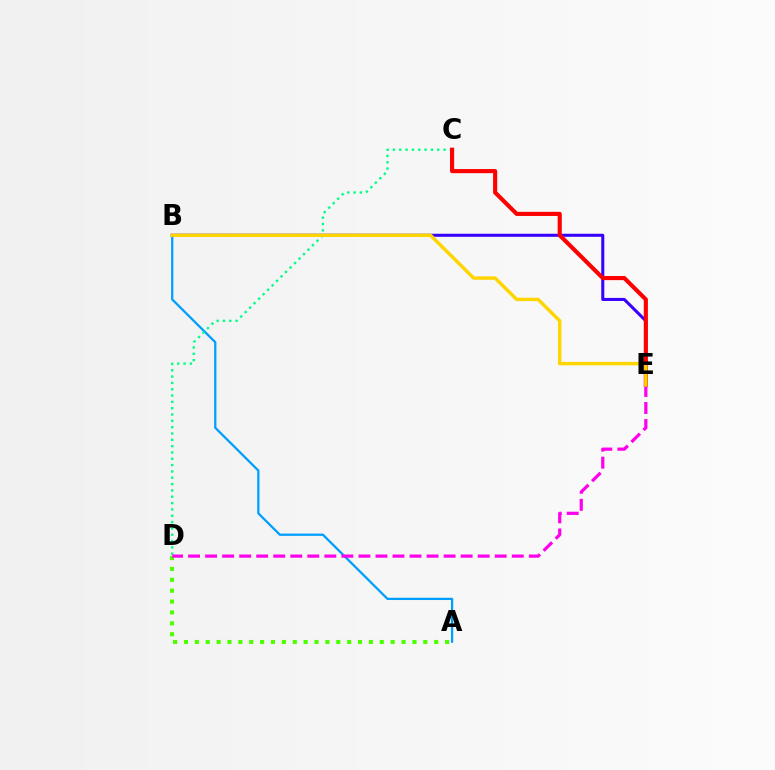{('A', 'B'): [{'color': '#009eff', 'line_style': 'solid', 'thickness': 1.63}], ('A', 'D'): [{'color': '#4fff00', 'line_style': 'dotted', 'thickness': 2.96}], ('B', 'E'): [{'color': '#3700ff', 'line_style': 'solid', 'thickness': 2.19}, {'color': '#ffd500', 'line_style': 'solid', 'thickness': 2.46}], ('C', 'D'): [{'color': '#00ff86', 'line_style': 'dotted', 'thickness': 1.72}], ('C', 'E'): [{'color': '#ff0000', 'line_style': 'solid', 'thickness': 2.97}], ('D', 'E'): [{'color': '#ff00ed', 'line_style': 'dashed', 'thickness': 2.31}]}